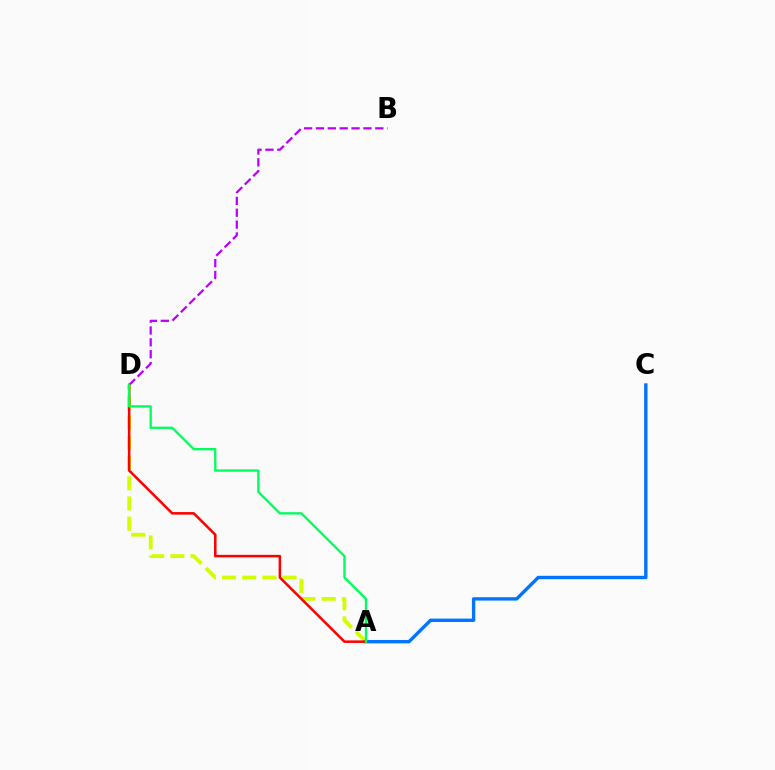{('B', 'D'): [{'color': '#b900ff', 'line_style': 'dashed', 'thickness': 1.61}], ('A', 'D'): [{'color': '#d1ff00', 'line_style': 'dashed', 'thickness': 2.74}, {'color': '#ff0000', 'line_style': 'solid', 'thickness': 1.82}, {'color': '#00ff5c', 'line_style': 'solid', 'thickness': 1.67}], ('A', 'C'): [{'color': '#0074ff', 'line_style': 'solid', 'thickness': 2.43}]}